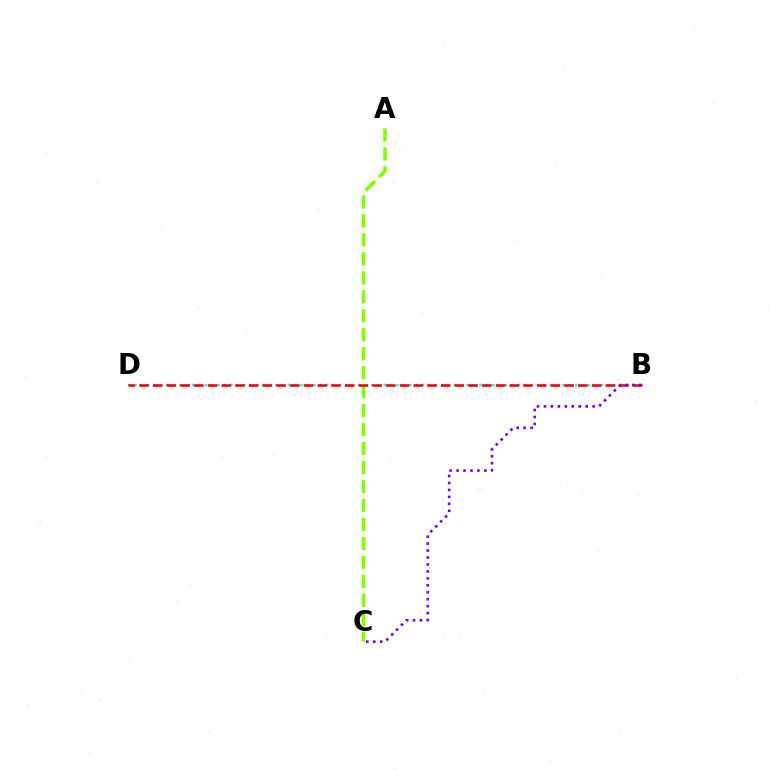{('A', 'C'): [{'color': '#84ff00', 'line_style': 'dashed', 'thickness': 2.58}], ('B', 'D'): [{'color': '#00fff6', 'line_style': 'dotted', 'thickness': 1.74}, {'color': '#ff0000', 'line_style': 'dashed', 'thickness': 1.86}], ('B', 'C'): [{'color': '#7200ff', 'line_style': 'dotted', 'thickness': 1.89}]}